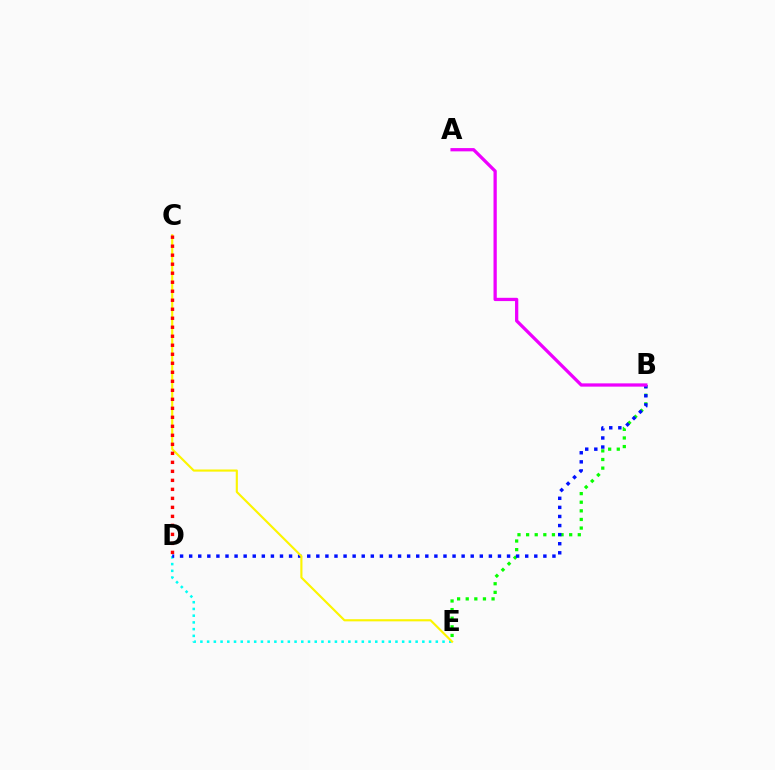{('B', 'E'): [{'color': '#08ff00', 'line_style': 'dotted', 'thickness': 2.34}], ('D', 'E'): [{'color': '#00fff6', 'line_style': 'dotted', 'thickness': 1.83}], ('B', 'D'): [{'color': '#0010ff', 'line_style': 'dotted', 'thickness': 2.47}], ('C', 'E'): [{'color': '#fcf500', 'line_style': 'solid', 'thickness': 1.54}], ('C', 'D'): [{'color': '#ff0000', 'line_style': 'dotted', 'thickness': 2.45}], ('A', 'B'): [{'color': '#ee00ff', 'line_style': 'solid', 'thickness': 2.35}]}